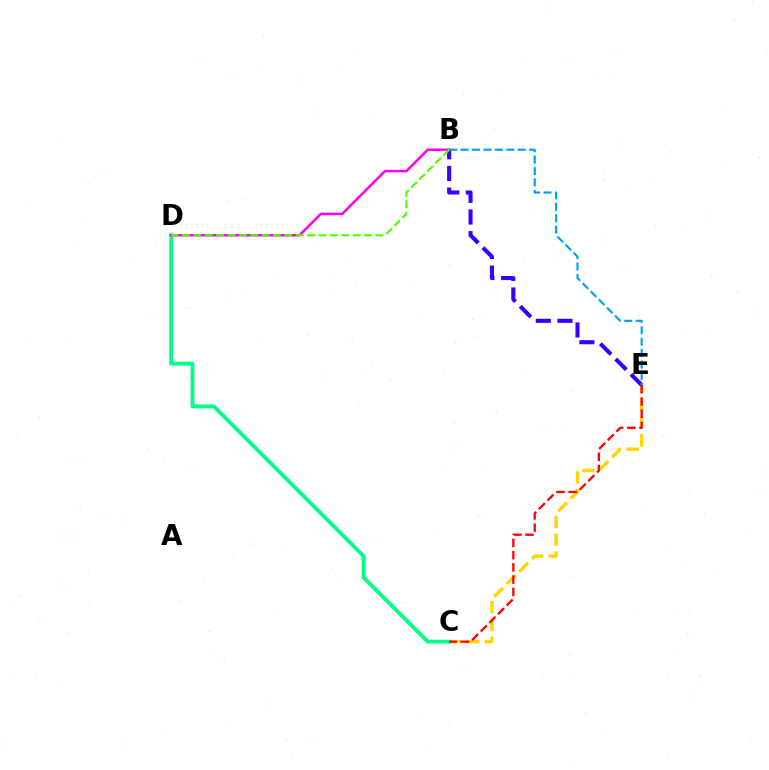{('C', 'E'): [{'color': '#ffd500', 'line_style': 'dashed', 'thickness': 2.41}, {'color': '#ff0000', 'line_style': 'dashed', 'thickness': 1.66}], ('C', 'D'): [{'color': '#00ff86', 'line_style': 'solid', 'thickness': 2.77}], ('B', 'D'): [{'color': '#ff00ed', 'line_style': 'solid', 'thickness': 1.8}, {'color': '#4fff00', 'line_style': 'dashed', 'thickness': 1.55}], ('B', 'E'): [{'color': '#3700ff', 'line_style': 'dashed', 'thickness': 2.94}, {'color': '#009eff', 'line_style': 'dashed', 'thickness': 1.55}]}